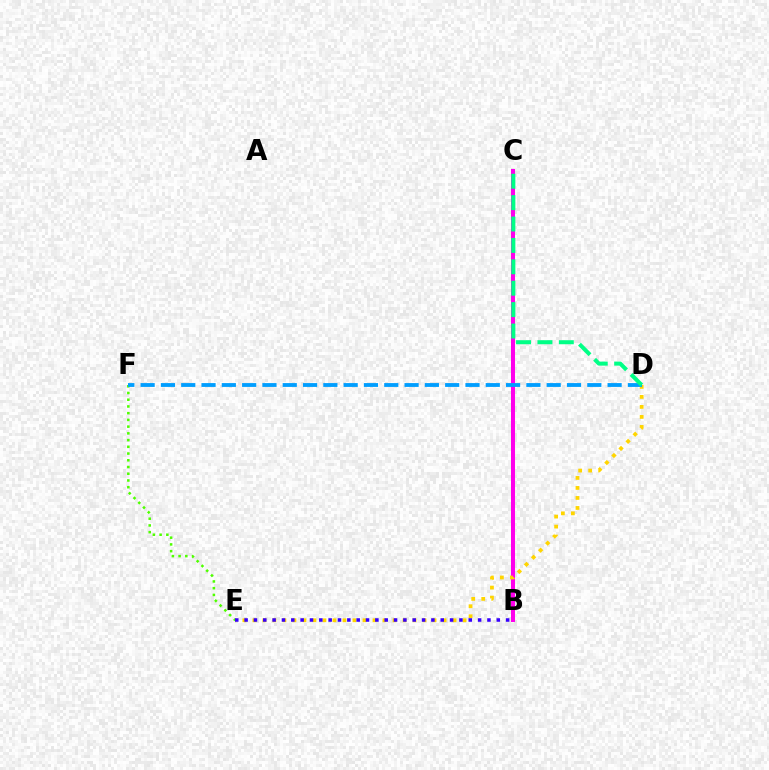{('B', 'C'): [{'color': '#ff0000', 'line_style': 'solid', 'thickness': 2.55}, {'color': '#ff00ed', 'line_style': 'solid', 'thickness': 2.89}], ('E', 'F'): [{'color': '#4fff00', 'line_style': 'dotted', 'thickness': 1.83}], ('D', 'E'): [{'color': '#ffd500', 'line_style': 'dotted', 'thickness': 2.72}], ('D', 'F'): [{'color': '#009eff', 'line_style': 'dashed', 'thickness': 2.76}], ('B', 'E'): [{'color': '#3700ff', 'line_style': 'dotted', 'thickness': 2.54}], ('C', 'D'): [{'color': '#00ff86', 'line_style': 'dashed', 'thickness': 2.91}]}